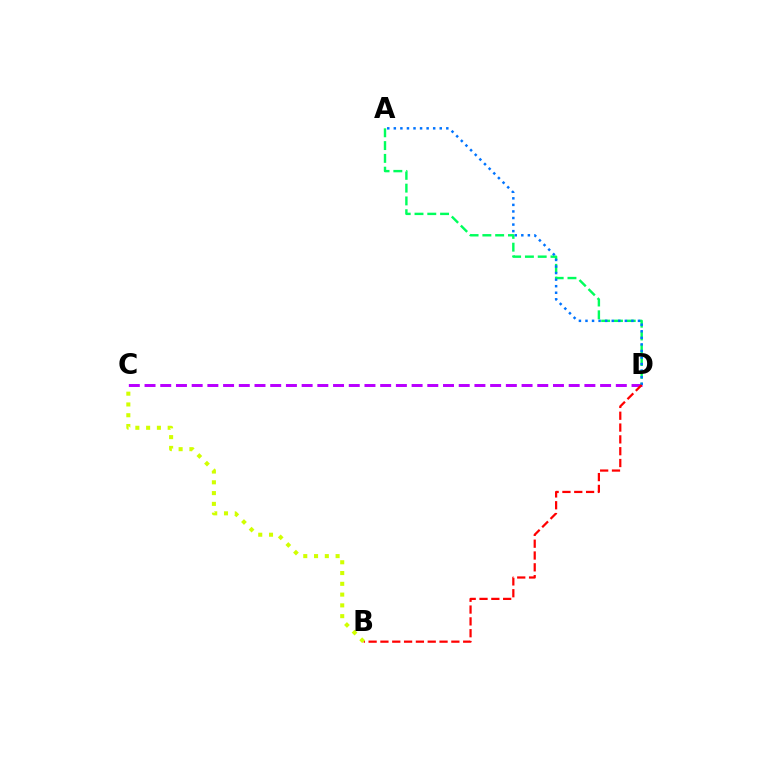{('C', 'D'): [{'color': '#b900ff', 'line_style': 'dashed', 'thickness': 2.13}], ('A', 'D'): [{'color': '#00ff5c', 'line_style': 'dashed', 'thickness': 1.74}, {'color': '#0074ff', 'line_style': 'dotted', 'thickness': 1.78}], ('B', 'D'): [{'color': '#ff0000', 'line_style': 'dashed', 'thickness': 1.61}], ('B', 'C'): [{'color': '#d1ff00', 'line_style': 'dotted', 'thickness': 2.93}]}